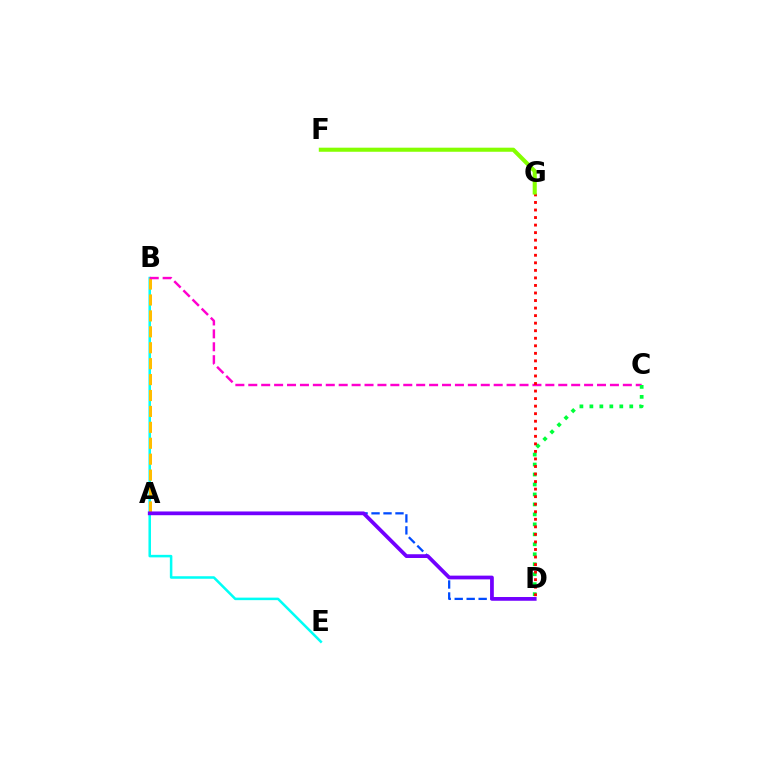{('A', 'D'): [{'color': '#004bff', 'line_style': 'dashed', 'thickness': 1.63}, {'color': '#7200ff', 'line_style': 'solid', 'thickness': 2.7}], ('B', 'E'): [{'color': '#00fff6', 'line_style': 'solid', 'thickness': 1.82}], ('A', 'B'): [{'color': '#ffbd00', 'line_style': 'dashed', 'thickness': 2.16}], ('B', 'C'): [{'color': '#ff00cf', 'line_style': 'dashed', 'thickness': 1.75}], ('C', 'D'): [{'color': '#00ff39', 'line_style': 'dotted', 'thickness': 2.71}], ('D', 'G'): [{'color': '#ff0000', 'line_style': 'dotted', 'thickness': 2.05}], ('F', 'G'): [{'color': '#84ff00', 'line_style': 'solid', 'thickness': 2.94}]}